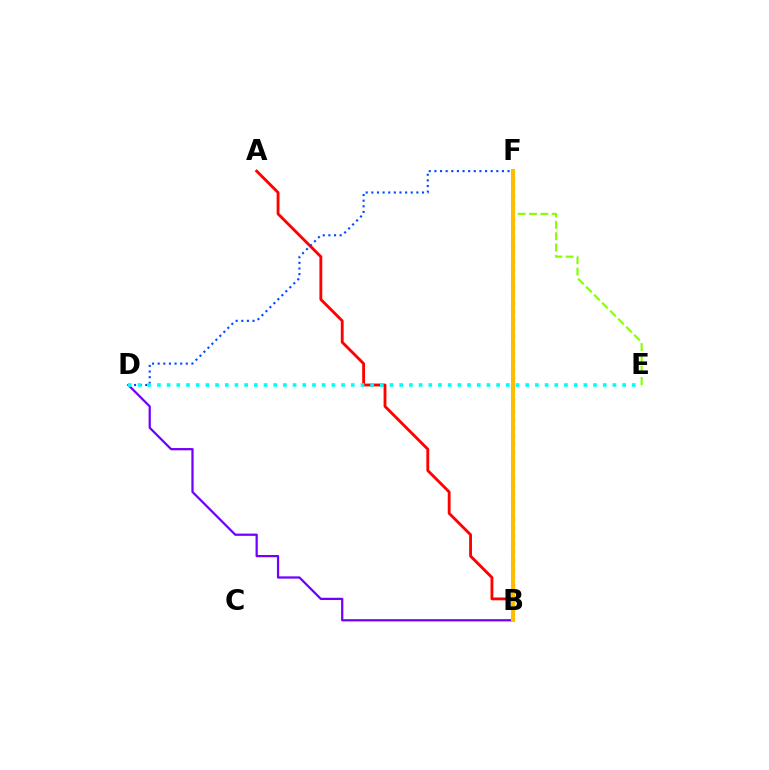{('A', 'B'): [{'color': '#ff0000', 'line_style': 'solid', 'thickness': 2.05}], ('B', 'D'): [{'color': '#7200ff', 'line_style': 'solid', 'thickness': 1.62}], ('D', 'F'): [{'color': '#004bff', 'line_style': 'dotted', 'thickness': 1.53}], ('D', 'E'): [{'color': '#00fff6', 'line_style': 'dotted', 'thickness': 2.63}], ('E', 'F'): [{'color': '#84ff00', 'line_style': 'dashed', 'thickness': 1.54}], ('B', 'F'): [{'color': '#00ff39', 'line_style': 'dashed', 'thickness': 2.93}, {'color': '#ff00cf', 'line_style': 'dotted', 'thickness': 2.26}, {'color': '#ffbd00', 'line_style': 'solid', 'thickness': 2.87}]}